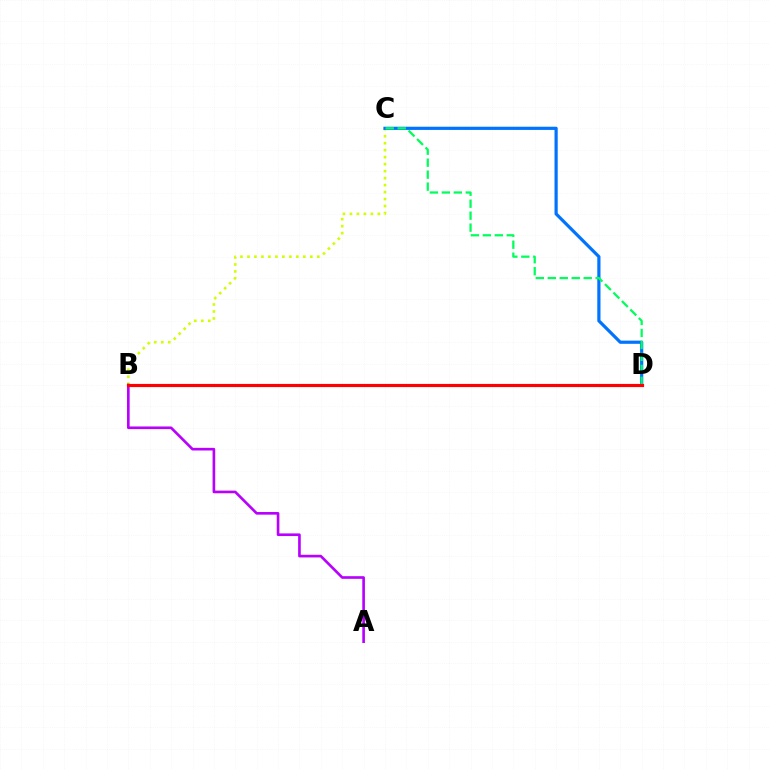{('B', 'C'): [{'color': '#d1ff00', 'line_style': 'dotted', 'thickness': 1.9}], ('C', 'D'): [{'color': '#0074ff', 'line_style': 'solid', 'thickness': 2.3}, {'color': '#00ff5c', 'line_style': 'dashed', 'thickness': 1.63}], ('A', 'B'): [{'color': '#b900ff', 'line_style': 'solid', 'thickness': 1.9}], ('B', 'D'): [{'color': '#ff0000', 'line_style': 'solid', 'thickness': 2.27}]}